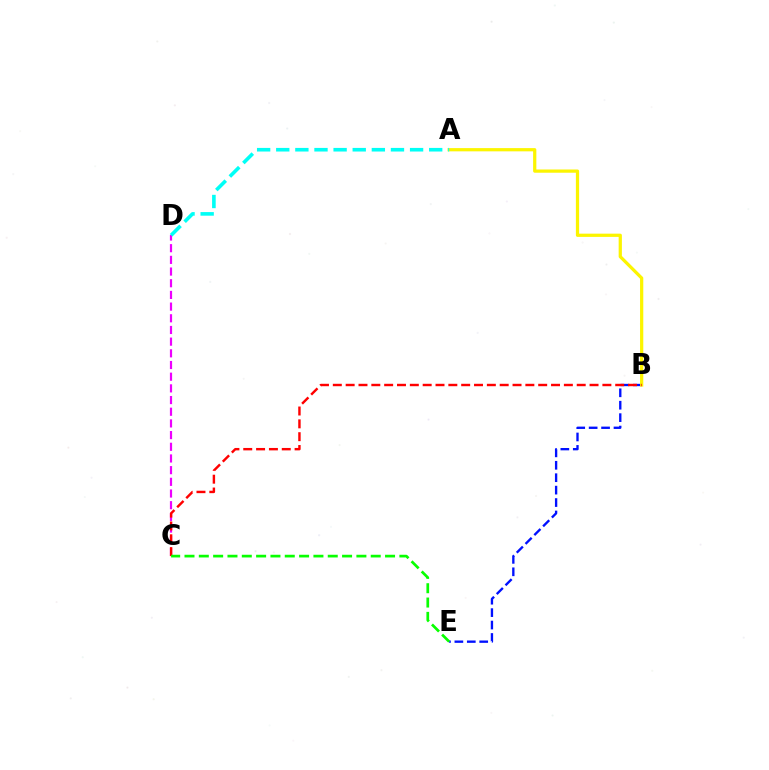{('B', 'E'): [{'color': '#0010ff', 'line_style': 'dashed', 'thickness': 1.69}], ('A', 'B'): [{'color': '#fcf500', 'line_style': 'solid', 'thickness': 2.33}], ('C', 'D'): [{'color': '#ee00ff', 'line_style': 'dashed', 'thickness': 1.59}], ('B', 'C'): [{'color': '#ff0000', 'line_style': 'dashed', 'thickness': 1.74}], ('C', 'E'): [{'color': '#08ff00', 'line_style': 'dashed', 'thickness': 1.95}], ('A', 'D'): [{'color': '#00fff6', 'line_style': 'dashed', 'thickness': 2.6}]}